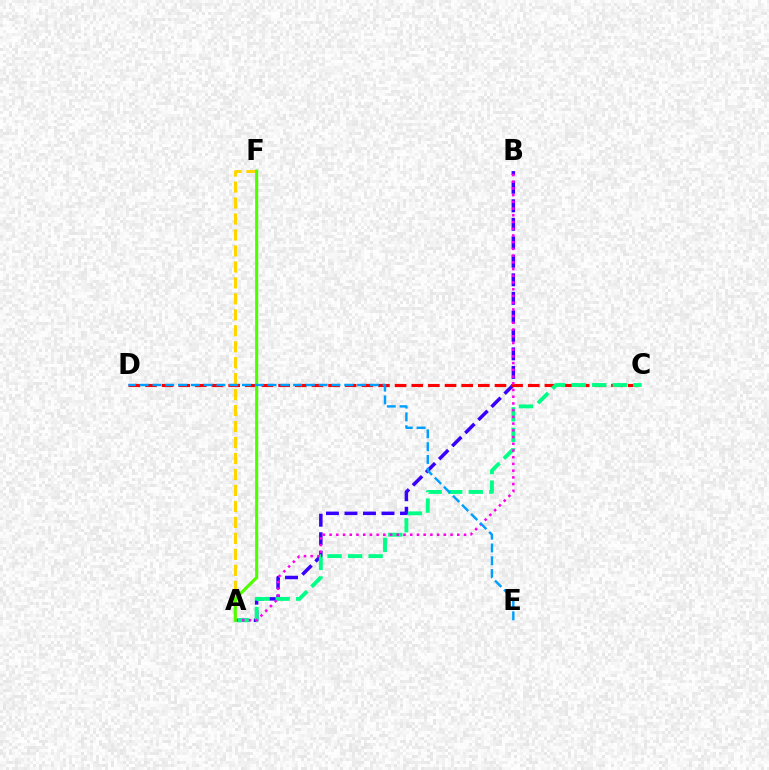{('A', 'B'): [{'color': '#3700ff', 'line_style': 'dashed', 'thickness': 2.51}, {'color': '#ff00ed', 'line_style': 'dotted', 'thickness': 1.83}], ('C', 'D'): [{'color': '#ff0000', 'line_style': 'dashed', 'thickness': 2.26}], ('A', 'C'): [{'color': '#00ff86', 'line_style': 'dashed', 'thickness': 2.79}], ('A', 'F'): [{'color': '#ffd500', 'line_style': 'dashed', 'thickness': 2.17}, {'color': '#4fff00', 'line_style': 'solid', 'thickness': 2.25}], ('D', 'E'): [{'color': '#009eff', 'line_style': 'dashed', 'thickness': 1.74}]}